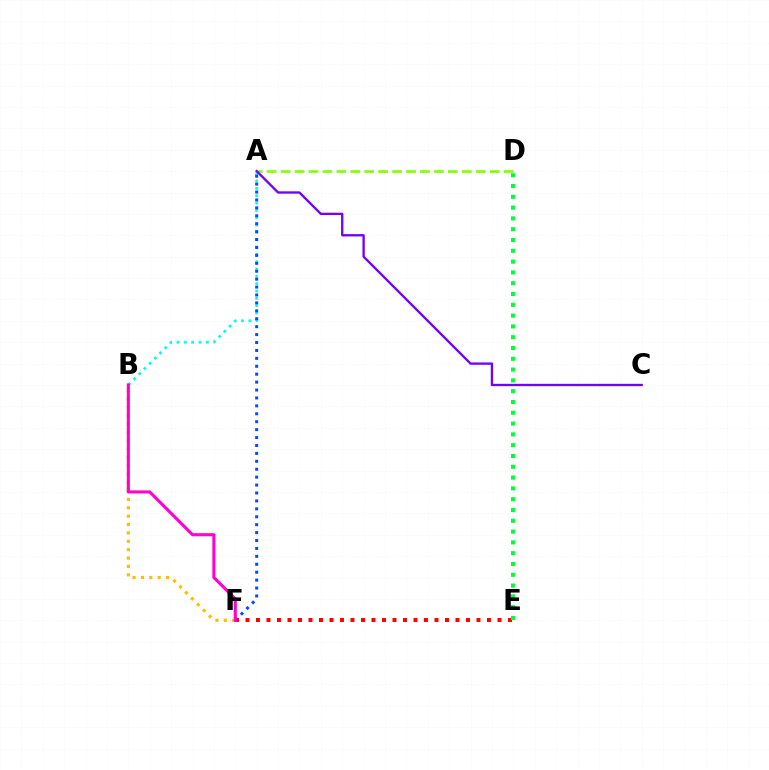{('E', 'F'): [{'color': '#ff0000', 'line_style': 'dotted', 'thickness': 2.85}], ('A', 'B'): [{'color': '#00fff6', 'line_style': 'dotted', 'thickness': 1.99}], ('A', 'D'): [{'color': '#84ff00', 'line_style': 'dashed', 'thickness': 1.89}], ('A', 'F'): [{'color': '#004bff', 'line_style': 'dotted', 'thickness': 2.15}], ('B', 'F'): [{'color': '#ffbd00', 'line_style': 'dotted', 'thickness': 2.28}, {'color': '#ff00cf', 'line_style': 'solid', 'thickness': 2.22}], ('D', 'E'): [{'color': '#00ff39', 'line_style': 'dotted', 'thickness': 2.93}], ('A', 'C'): [{'color': '#7200ff', 'line_style': 'solid', 'thickness': 1.68}]}